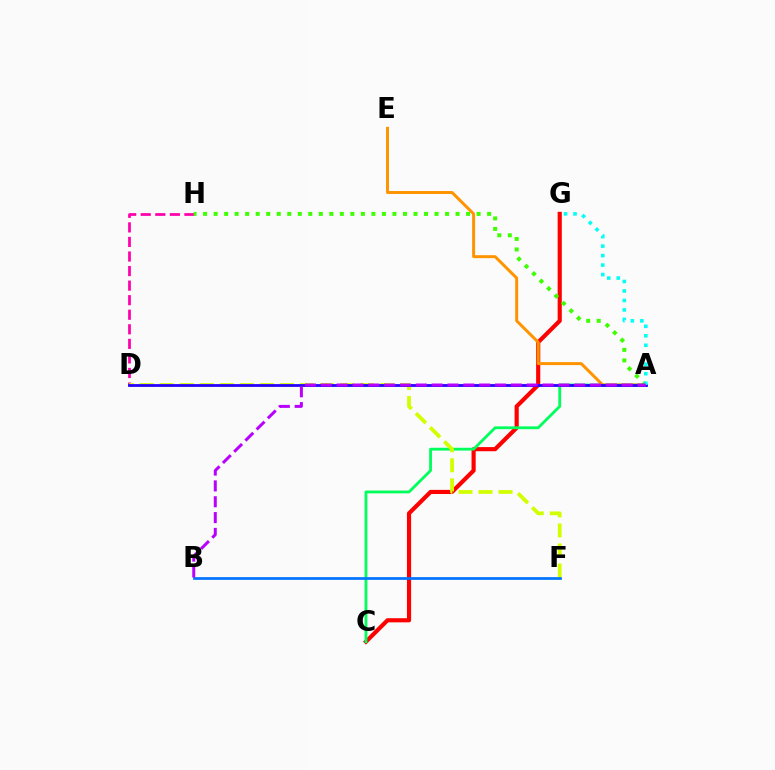{('C', 'G'): [{'color': '#ff0000', 'line_style': 'solid', 'thickness': 2.99}], ('A', 'C'): [{'color': '#00ff5c', 'line_style': 'solid', 'thickness': 2.03}], ('D', 'H'): [{'color': '#ff00ac', 'line_style': 'dashed', 'thickness': 1.98}], ('D', 'F'): [{'color': '#d1ff00', 'line_style': 'dashed', 'thickness': 2.72}], ('A', 'E'): [{'color': '#ff9400', 'line_style': 'solid', 'thickness': 2.14}], ('A', 'H'): [{'color': '#3dff00', 'line_style': 'dotted', 'thickness': 2.86}], ('A', 'D'): [{'color': '#2500ff', 'line_style': 'solid', 'thickness': 2.0}], ('A', 'G'): [{'color': '#00fff6', 'line_style': 'dotted', 'thickness': 2.58}], ('B', 'F'): [{'color': '#0074ff', 'line_style': 'solid', 'thickness': 1.95}], ('A', 'B'): [{'color': '#b900ff', 'line_style': 'dashed', 'thickness': 2.15}]}